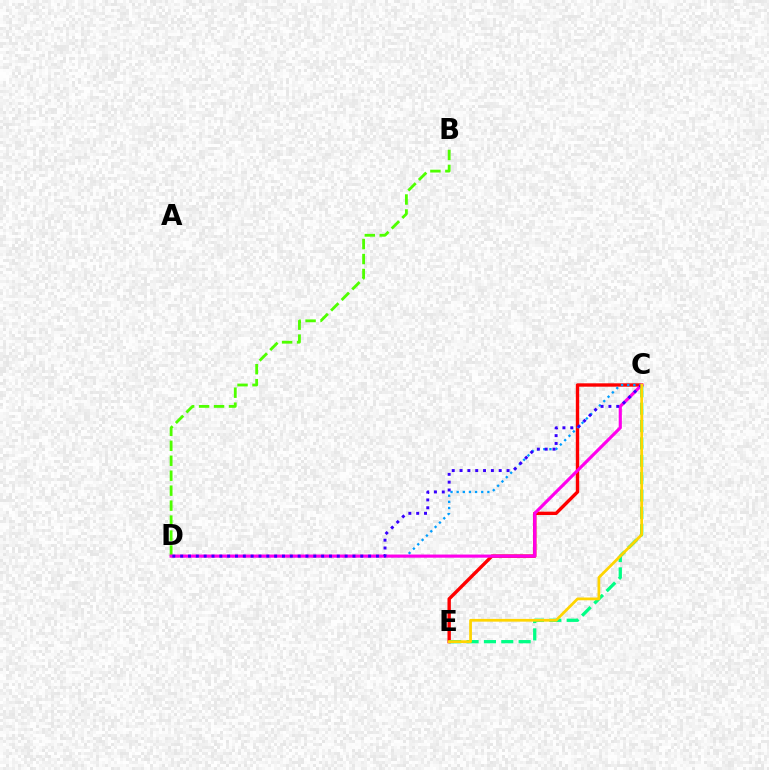{('C', 'E'): [{'color': '#ff0000', 'line_style': 'solid', 'thickness': 2.43}, {'color': '#00ff86', 'line_style': 'dashed', 'thickness': 2.36}, {'color': '#ffd500', 'line_style': 'solid', 'thickness': 1.98}], ('C', 'D'): [{'color': '#009eff', 'line_style': 'dotted', 'thickness': 1.67}, {'color': '#ff00ed', 'line_style': 'solid', 'thickness': 2.27}, {'color': '#3700ff', 'line_style': 'dotted', 'thickness': 2.13}], ('B', 'D'): [{'color': '#4fff00', 'line_style': 'dashed', 'thickness': 2.03}]}